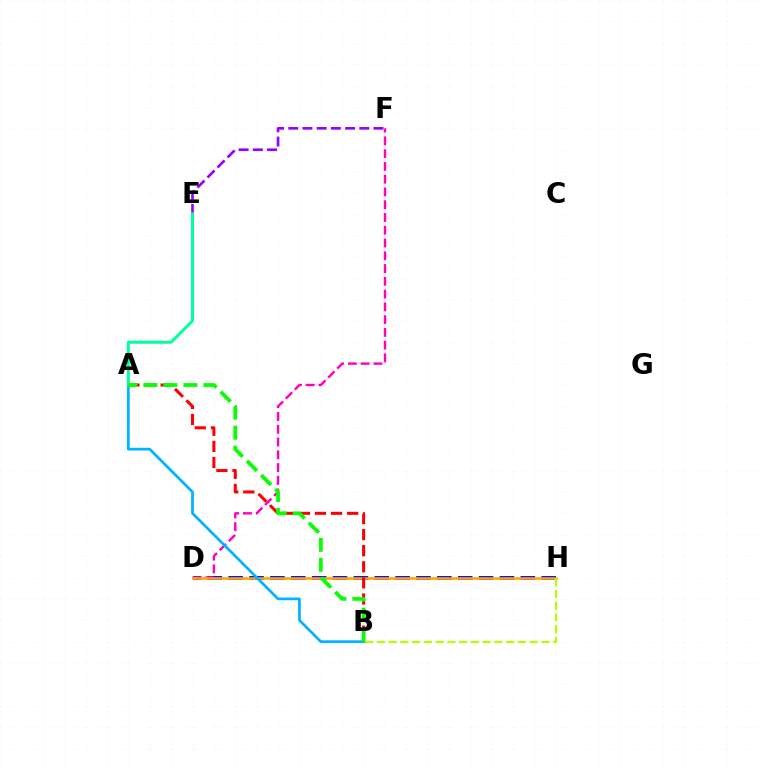{('D', 'H'): [{'color': '#0010ff', 'line_style': 'dashed', 'thickness': 2.84}, {'color': '#ffa500', 'line_style': 'solid', 'thickness': 1.86}], ('D', 'F'): [{'color': '#ff00bd', 'line_style': 'dashed', 'thickness': 1.73}], ('A', 'B'): [{'color': '#ff0000', 'line_style': 'dashed', 'thickness': 2.19}, {'color': '#00b5ff', 'line_style': 'solid', 'thickness': 1.97}, {'color': '#08ff00', 'line_style': 'dashed', 'thickness': 2.72}], ('E', 'F'): [{'color': '#9b00ff', 'line_style': 'dashed', 'thickness': 1.93}], ('B', 'H'): [{'color': '#b3ff00', 'line_style': 'dashed', 'thickness': 1.6}], ('A', 'E'): [{'color': '#00ff9d', 'line_style': 'solid', 'thickness': 2.17}]}